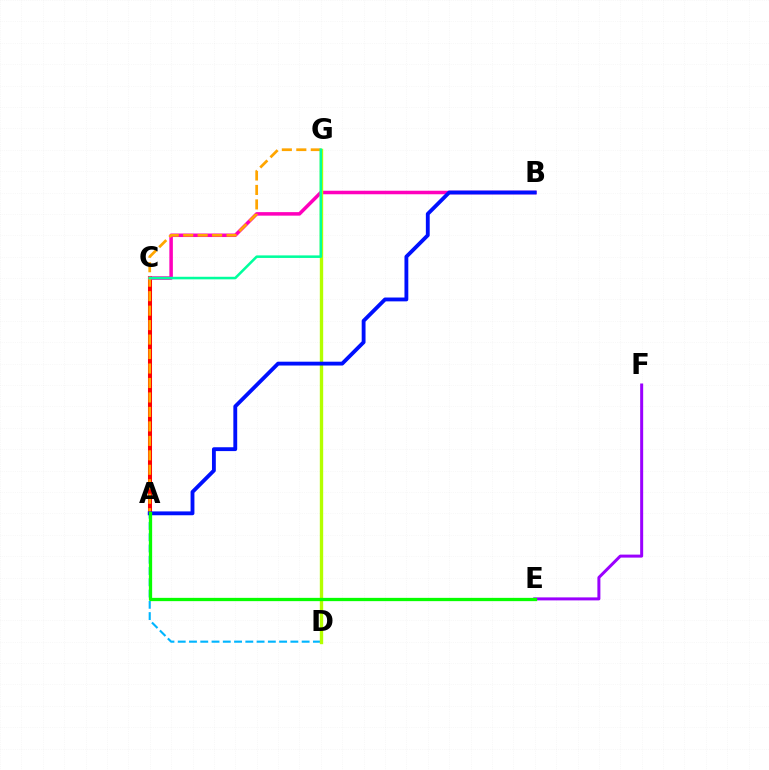{('A', 'C'): [{'color': '#ff0000', 'line_style': 'solid', 'thickness': 2.91}], ('E', 'F'): [{'color': '#9b00ff', 'line_style': 'solid', 'thickness': 2.16}], ('B', 'C'): [{'color': '#ff00bd', 'line_style': 'solid', 'thickness': 2.54}], ('A', 'G'): [{'color': '#ffa500', 'line_style': 'dashed', 'thickness': 1.97}], ('A', 'D'): [{'color': '#00b5ff', 'line_style': 'dashed', 'thickness': 1.53}], ('D', 'G'): [{'color': '#b3ff00', 'line_style': 'solid', 'thickness': 2.43}], ('A', 'B'): [{'color': '#0010ff', 'line_style': 'solid', 'thickness': 2.77}], ('A', 'E'): [{'color': '#08ff00', 'line_style': 'solid', 'thickness': 2.36}], ('C', 'G'): [{'color': '#00ff9d', 'line_style': 'solid', 'thickness': 1.84}]}